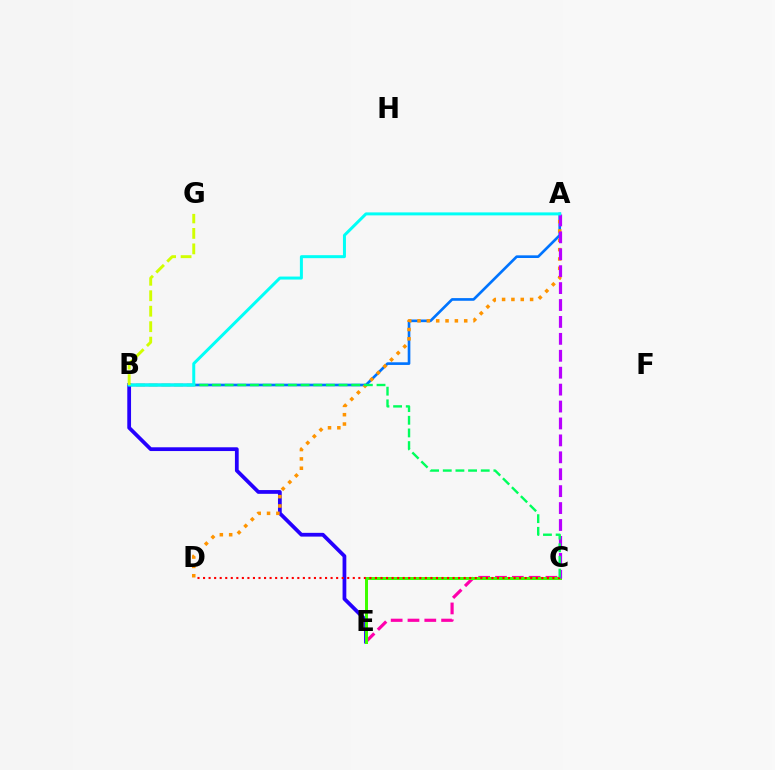{('C', 'E'): [{'color': '#ff00ac', 'line_style': 'dashed', 'thickness': 2.28}, {'color': '#3dff00', 'line_style': 'solid', 'thickness': 2.15}], ('A', 'B'): [{'color': '#0074ff', 'line_style': 'solid', 'thickness': 1.92}, {'color': '#00fff6', 'line_style': 'solid', 'thickness': 2.15}], ('B', 'E'): [{'color': '#2500ff', 'line_style': 'solid', 'thickness': 2.71}], ('A', 'D'): [{'color': '#ff9400', 'line_style': 'dotted', 'thickness': 2.54}], ('A', 'C'): [{'color': '#b900ff', 'line_style': 'dashed', 'thickness': 2.3}], ('C', 'D'): [{'color': '#ff0000', 'line_style': 'dotted', 'thickness': 1.51}], ('B', 'C'): [{'color': '#00ff5c', 'line_style': 'dashed', 'thickness': 1.72}], ('B', 'G'): [{'color': '#d1ff00', 'line_style': 'dashed', 'thickness': 2.1}]}